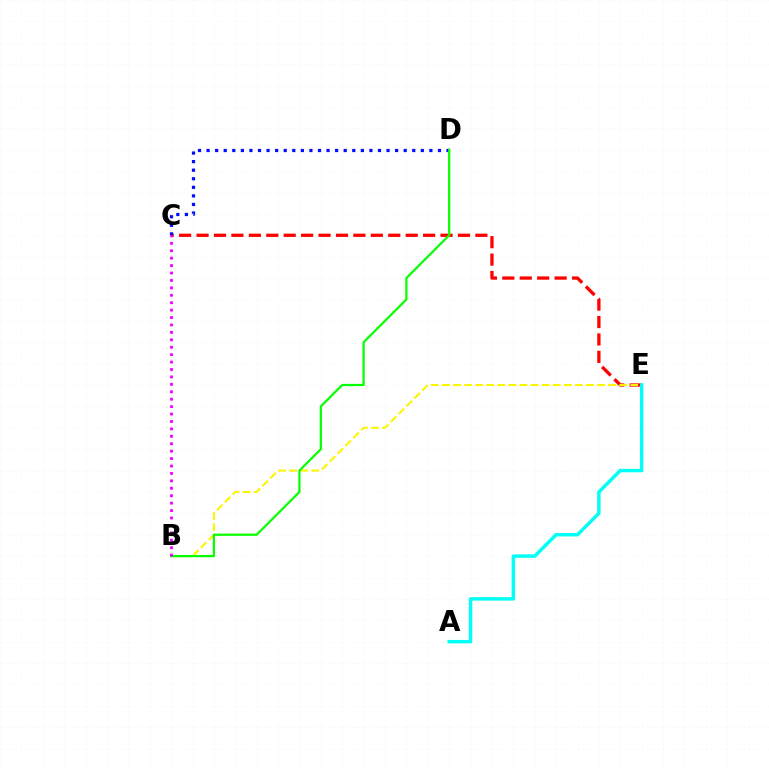{('C', 'E'): [{'color': '#ff0000', 'line_style': 'dashed', 'thickness': 2.37}], ('B', 'E'): [{'color': '#fcf500', 'line_style': 'dashed', 'thickness': 1.5}], ('A', 'E'): [{'color': '#00fff6', 'line_style': 'solid', 'thickness': 2.47}], ('C', 'D'): [{'color': '#0010ff', 'line_style': 'dotted', 'thickness': 2.33}], ('B', 'D'): [{'color': '#08ff00', 'line_style': 'solid', 'thickness': 1.61}], ('B', 'C'): [{'color': '#ee00ff', 'line_style': 'dotted', 'thickness': 2.02}]}